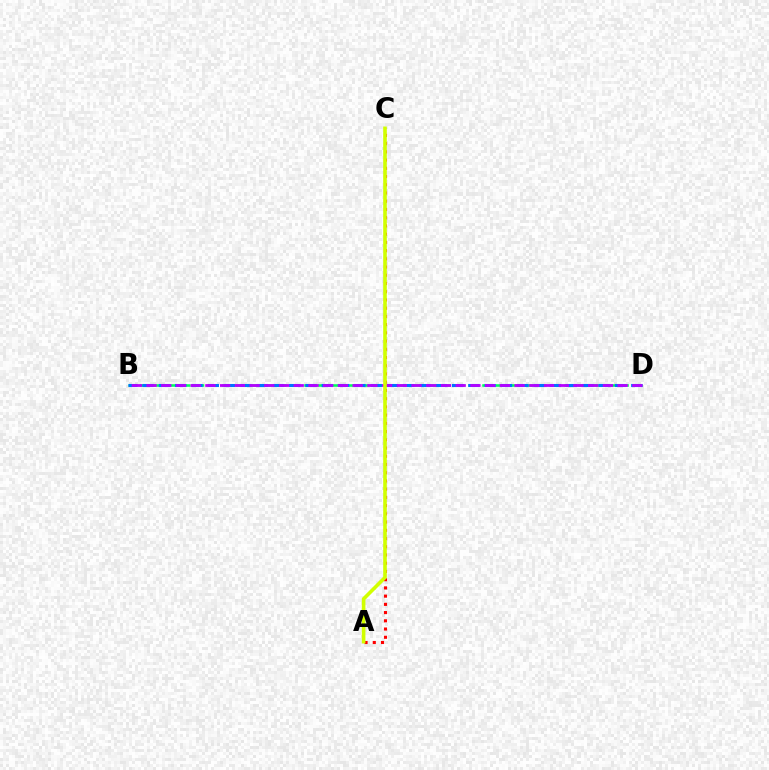{('B', 'D'): [{'color': '#00ff5c', 'line_style': 'dashed', 'thickness': 1.86}, {'color': '#0074ff', 'line_style': 'dashed', 'thickness': 2.21}, {'color': '#b900ff', 'line_style': 'dashed', 'thickness': 2.0}], ('A', 'C'): [{'color': '#ff0000', 'line_style': 'dotted', 'thickness': 2.24}, {'color': '#d1ff00', 'line_style': 'solid', 'thickness': 2.59}]}